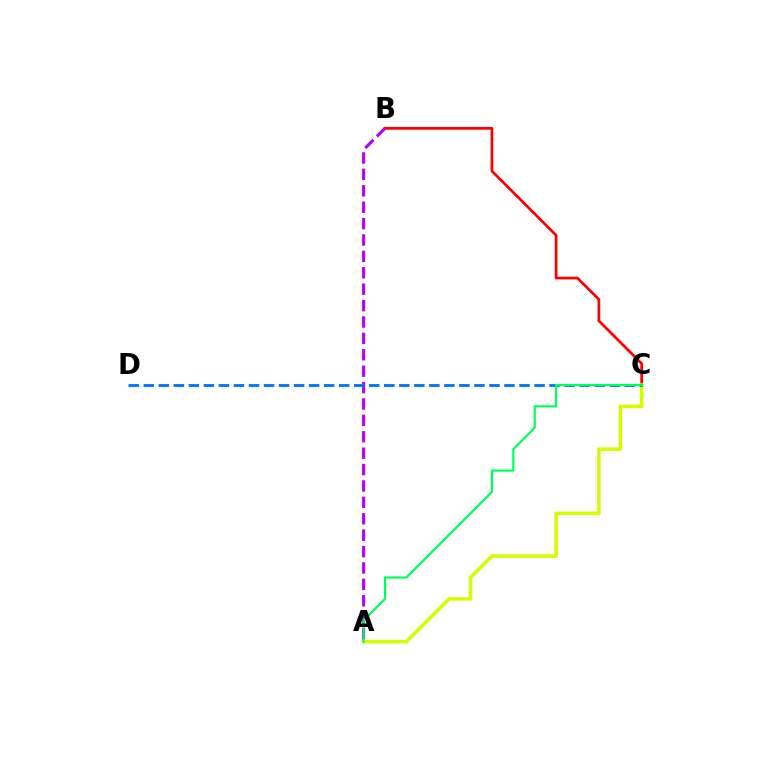{('B', 'C'): [{'color': '#ff0000', 'line_style': 'solid', 'thickness': 1.96}], ('A', 'B'): [{'color': '#b900ff', 'line_style': 'dashed', 'thickness': 2.23}], ('A', 'C'): [{'color': '#d1ff00', 'line_style': 'solid', 'thickness': 2.56}, {'color': '#00ff5c', 'line_style': 'solid', 'thickness': 1.58}], ('C', 'D'): [{'color': '#0074ff', 'line_style': 'dashed', 'thickness': 2.04}]}